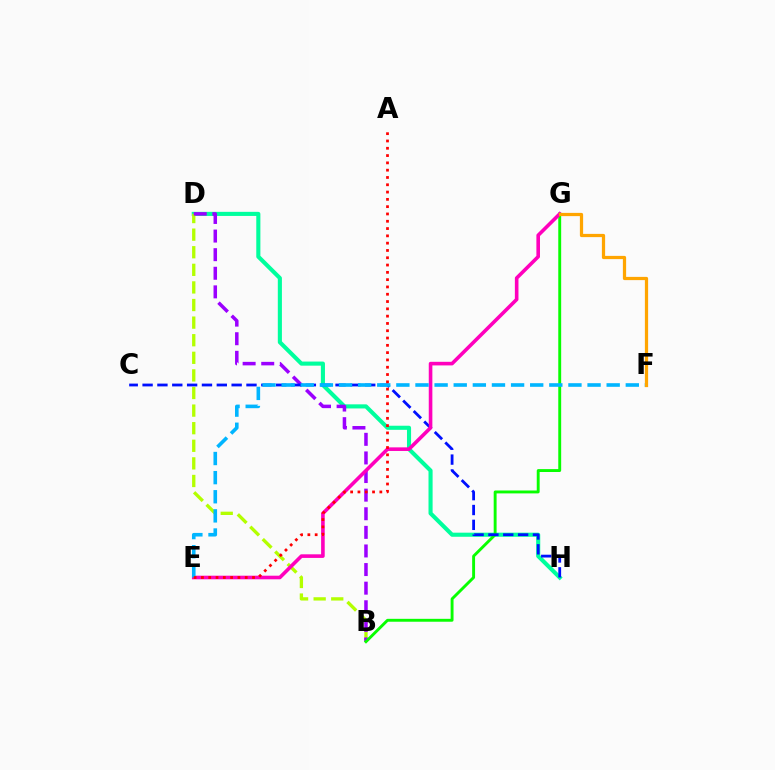{('D', 'H'): [{'color': '#00ff9d', 'line_style': 'solid', 'thickness': 2.95}], ('B', 'D'): [{'color': '#b3ff00', 'line_style': 'dashed', 'thickness': 2.39}, {'color': '#9b00ff', 'line_style': 'dashed', 'thickness': 2.53}], ('B', 'G'): [{'color': '#08ff00', 'line_style': 'solid', 'thickness': 2.09}], ('C', 'H'): [{'color': '#0010ff', 'line_style': 'dashed', 'thickness': 2.02}], ('E', 'G'): [{'color': '#ff00bd', 'line_style': 'solid', 'thickness': 2.59}], ('E', 'F'): [{'color': '#00b5ff', 'line_style': 'dashed', 'thickness': 2.6}], ('A', 'E'): [{'color': '#ff0000', 'line_style': 'dotted', 'thickness': 1.98}], ('F', 'G'): [{'color': '#ffa500', 'line_style': 'solid', 'thickness': 2.33}]}